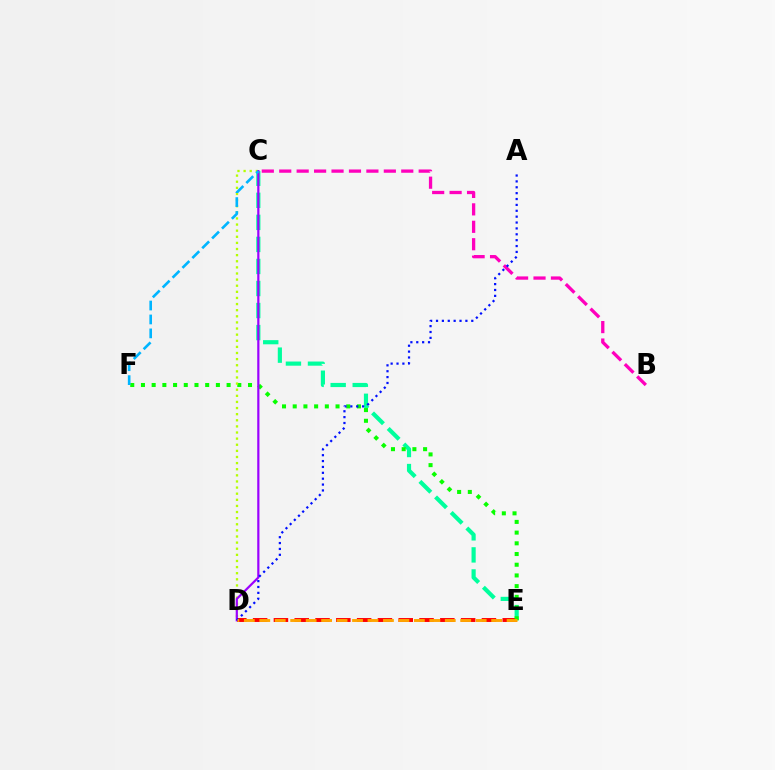{('C', 'E'): [{'color': '#00ff9d', 'line_style': 'dashed', 'thickness': 2.99}], ('D', 'E'): [{'color': '#ff0000', 'line_style': 'dashed', 'thickness': 2.83}, {'color': '#ffa500', 'line_style': 'dashed', 'thickness': 2.1}], ('E', 'F'): [{'color': '#08ff00', 'line_style': 'dotted', 'thickness': 2.91}], ('C', 'D'): [{'color': '#b3ff00', 'line_style': 'dotted', 'thickness': 1.66}, {'color': '#9b00ff', 'line_style': 'solid', 'thickness': 1.58}], ('C', 'F'): [{'color': '#00b5ff', 'line_style': 'dashed', 'thickness': 1.89}], ('B', 'C'): [{'color': '#ff00bd', 'line_style': 'dashed', 'thickness': 2.37}], ('A', 'D'): [{'color': '#0010ff', 'line_style': 'dotted', 'thickness': 1.6}]}